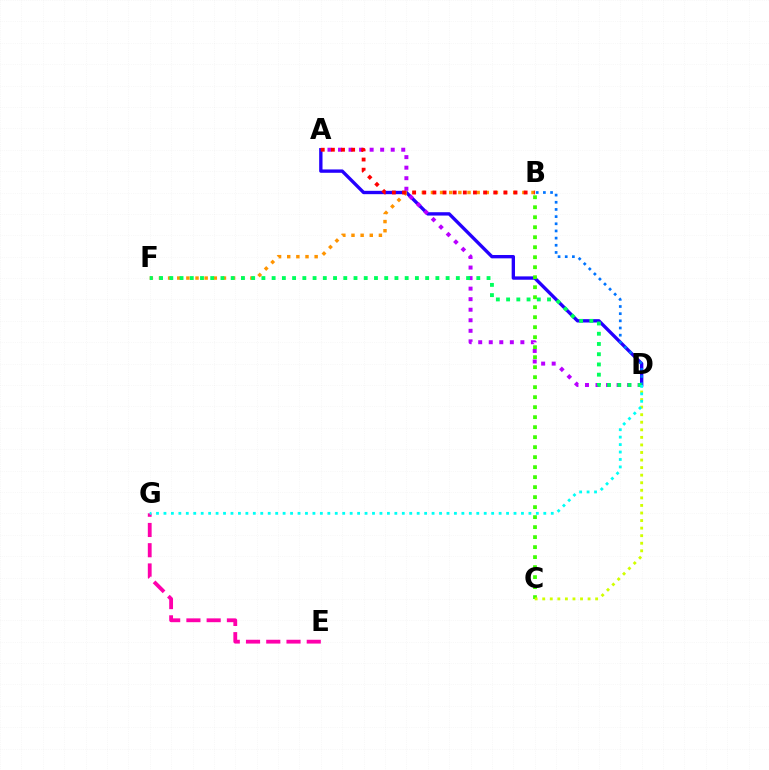{('A', 'D'): [{'color': '#2500ff', 'line_style': 'solid', 'thickness': 2.41}, {'color': '#b900ff', 'line_style': 'dotted', 'thickness': 2.86}], ('B', 'F'): [{'color': '#ff9400', 'line_style': 'dotted', 'thickness': 2.48}], ('B', 'C'): [{'color': '#3dff00', 'line_style': 'dotted', 'thickness': 2.72}], ('C', 'D'): [{'color': '#d1ff00', 'line_style': 'dotted', 'thickness': 2.05}], ('A', 'B'): [{'color': '#ff0000', 'line_style': 'dotted', 'thickness': 2.75}], ('B', 'D'): [{'color': '#0074ff', 'line_style': 'dotted', 'thickness': 1.95}], ('E', 'G'): [{'color': '#ff00ac', 'line_style': 'dashed', 'thickness': 2.75}], ('D', 'F'): [{'color': '#00ff5c', 'line_style': 'dotted', 'thickness': 2.78}], ('D', 'G'): [{'color': '#00fff6', 'line_style': 'dotted', 'thickness': 2.02}]}